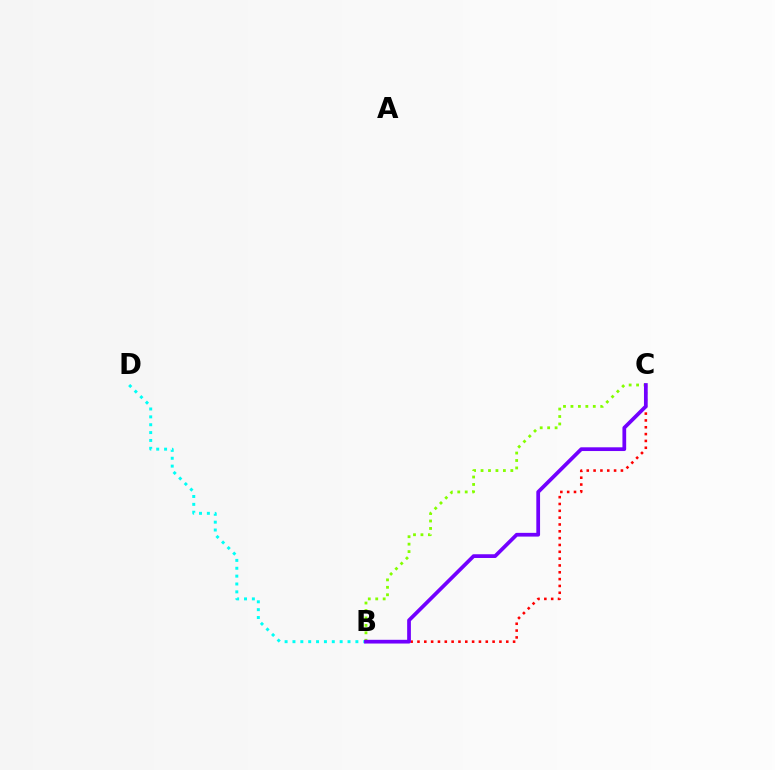{('B', 'C'): [{'color': '#ff0000', 'line_style': 'dotted', 'thickness': 1.86}, {'color': '#84ff00', 'line_style': 'dotted', 'thickness': 2.02}, {'color': '#7200ff', 'line_style': 'solid', 'thickness': 2.69}], ('B', 'D'): [{'color': '#00fff6', 'line_style': 'dotted', 'thickness': 2.14}]}